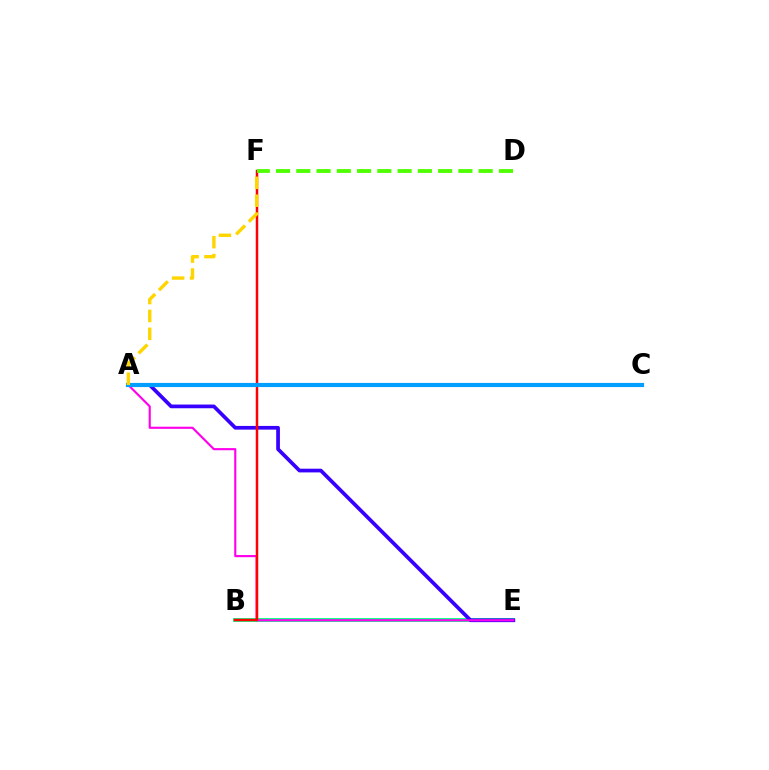{('B', 'E'): [{'color': '#00ff86', 'line_style': 'solid', 'thickness': 2.77}], ('A', 'E'): [{'color': '#3700ff', 'line_style': 'solid', 'thickness': 2.67}, {'color': '#ff00ed', 'line_style': 'solid', 'thickness': 1.54}], ('B', 'F'): [{'color': '#ff0000', 'line_style': 'solid', 'thickness': 1.79}], ('D', 'F'): [{'color': '#4fff00', 'line_style': 'dashed', 'thickness': 2.75}], ('A', 'C'): [{'color': '#009eff', 'line_style': 'solid', 'thickness': 3.0}], ('A', 'F'): [{'color': '#ffd500', 'line_style': 'dashed', 'thickness': 2.43}]}